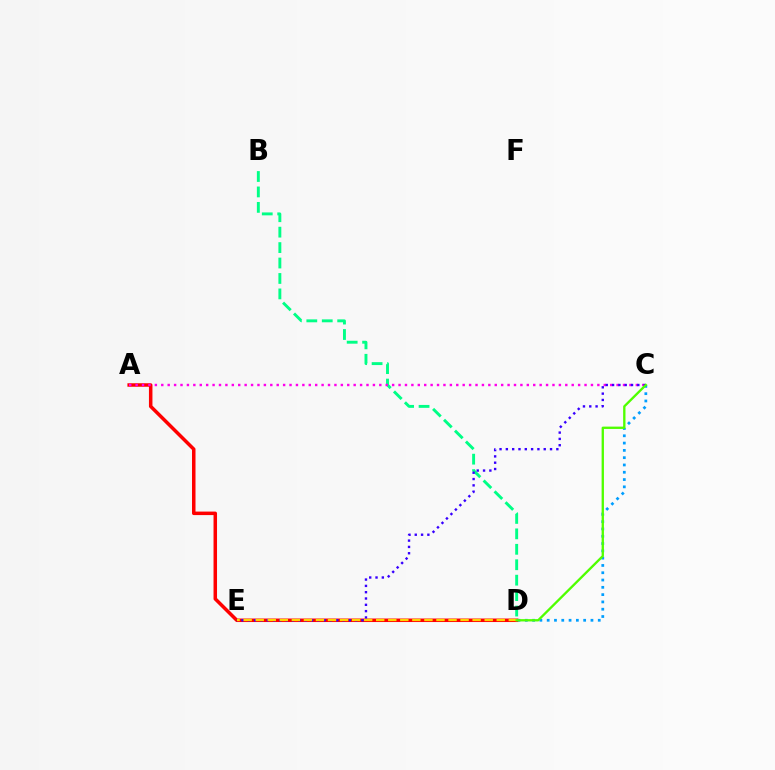{('A', 'D'): [{'color': '#ff0000', 'line_style': 'solid', 'thickness': 2.52}], ('C', 'D'): [{'color': '#009eff', 'line_style': 'dotted', 'thickness': 1.98}, {'color': '#4fff00', 'line_style': 'solid', 'thickness': 1.68}], ('B', 'D'): [{'color': '#00ff86', 'line_style': 'dashed', 'thickness': 2.1}], ('A', 'C'): [{'color': '#ff00ed', 'line_style': 'dotted', 'thickness': 1.74}], ('C', 'E'): [{'color': '#3700ff', 'line_style': 'dotted', 'thickness': 1.72}], ('D', 'E'): [{'color': '#ffd500', 'line_style': 'dashed', 'thickness': 1.64}]}